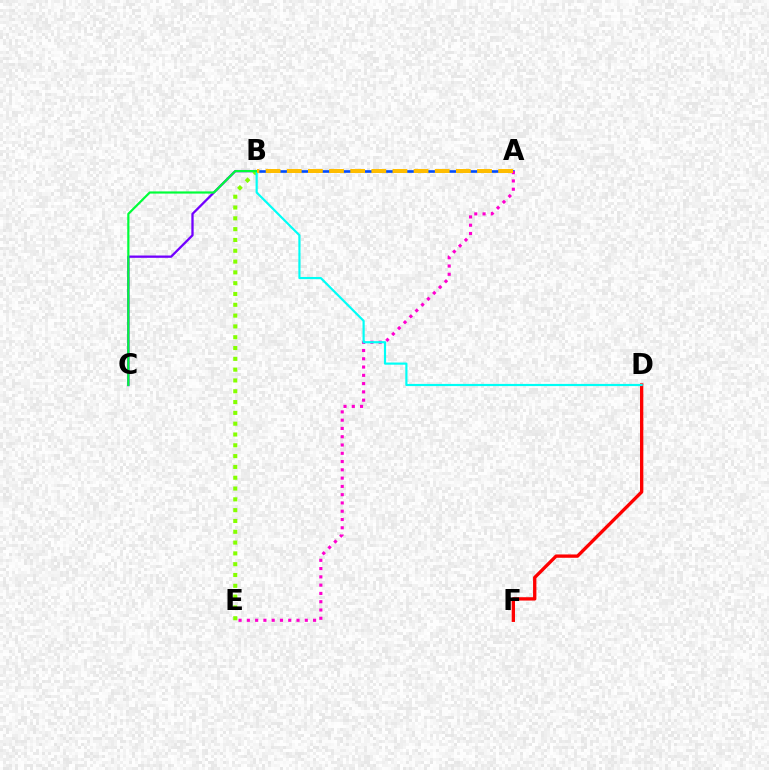{('B', 'C'): [{'color': '#7200ff', 'line_style': 'solid', 'thickness': 1.66}, {'color': '#00ff39', 'line_style': 'solid', 'thickness': 1.58}], ('A', 'B'): [{'color': '#004bff', 'line_style': 'solid', 'thickness': 1.89}, {'color': '#ffbd00', 'line_style': 'dashed', 'thickness': 2.87}], ('B', 'E'): [{'color': '#84ff00', 'line_style': 'dotted', 'thickness': 2.94}], ('D', 'F'): [{'color': '#ff0000', 'line_style': 'solid', 'thickness': 2.4}], ('A', 'E'): [{'color': '#ff00cf', 'line_style': 'dotted', 'thickness': 2.25}], ('B', 'D'): [{'color': '#00fff6', 'line_style': 'solid', 'thickness': 1.57}]}